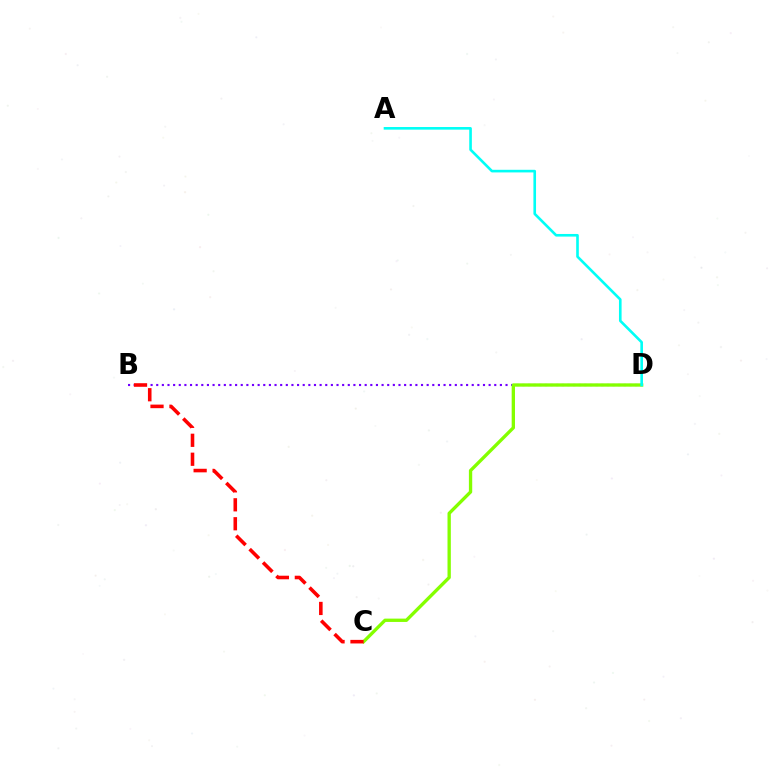{('B', 'D'): [{'color': '#7200ff', 'line_style': 'dotted', 'thickness': 1.53}], ('C', 'D'): [{'color': '#84ff00', 'line_style': 'solid', 'thickness': 2.4}], ('B', 'C'): [{'color': '#ff0000', 'line_style': 'dashed', 'thickness': 2.57}], ('A', 'D'): [{'color': '#00fff6', 'line_style': 'solid', 'thickness': 1.89}]}